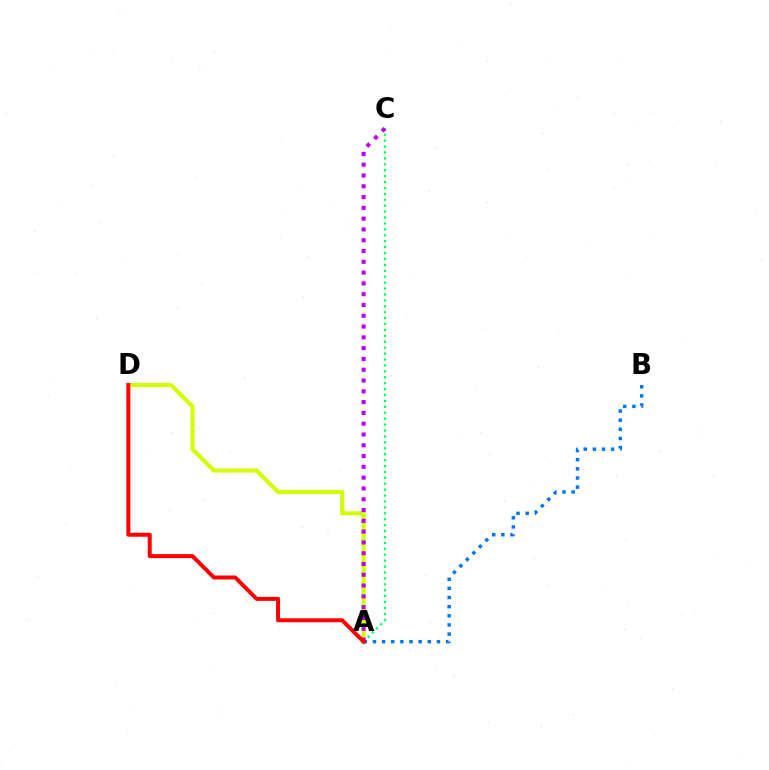{('A', 'C'): [{'color': '#00ff5c', 'line_style': 'dotted', 'thickness': 1.61}, {'color': '#b900ff', 'line_style': 'dotted', 'thickness': 2.93}], ('A', 'D'): [{'color': '#d1ff00', 'line_style': 'solid', 'thickness': 2.98}, {'color': '#ff0000', 'line_style': 'solid', 'thickness': 2.87}], ('A', 'B'): [{'color': '#0074ff', 'line_style': 'dotted', 'thickness': 2.48}]}